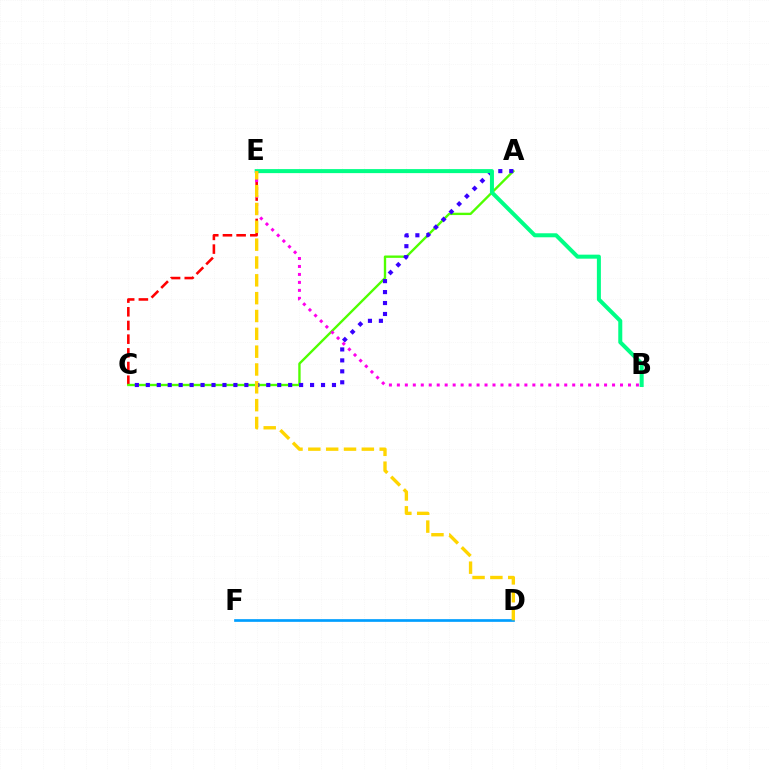{('C', 'E'): [{'color': '#ff0000', 'line_style': 'dashed', 'thickness': 1.86}], ('A', 'C'): [{'color': '#4fff00', 'line_style': 'solid', 'thickness': 1.7}, {'color': '#3700ff', 'line_style': 'dotted', 'thickness': 2.98}], ('D', 'F'): [{'color': '#009eff', 'line_style': 'solid', 'thickness': 1.94}], ('B', 'E'): [{'color': '#00ff86', 'line_style': 'solid', 'thickness': 2.89}, {'color': '#ff00ed', 'line_style': 'dotted', 'thickness': 2.17}], ('D', 'E'): [{'color': '#ffd500', 'line_style': 'dashed', 'thickness': 2.42}]}